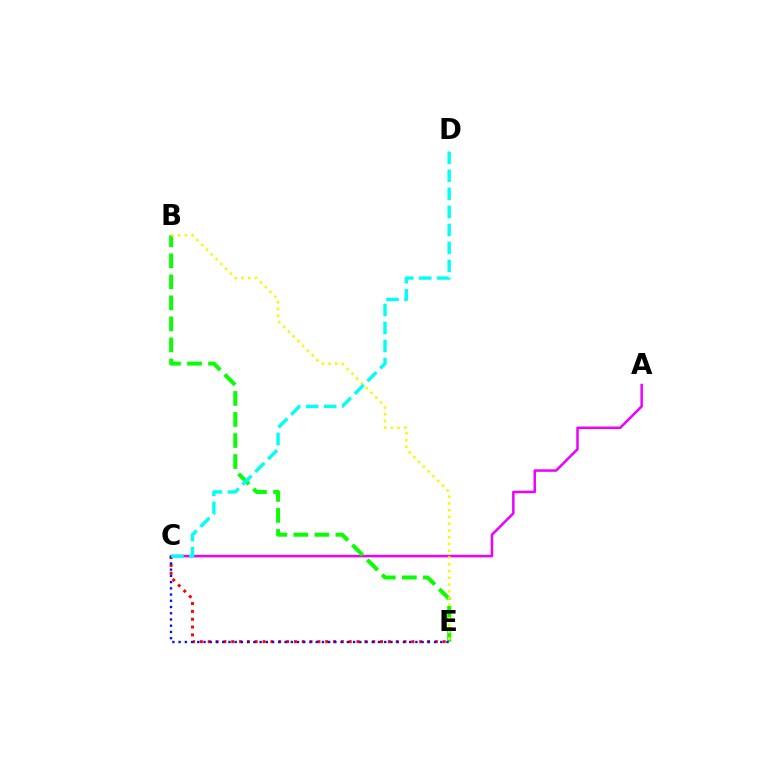{('A', 'C'): [{'color': '#ee00ff', 'line_style': 'solid', 'thickness': 1.81}], ('B', 'E'): [{'color': '#08ff00', 'line_style': 'dashed', 'thickness': 2.86}, {'color': '#fcf500', 'line_style': 'dotted', 'thickness': 1.83}], ('C', 'E'): [{'color': '#ff0000', 'line_style': 'dotted', 'thickness': 2.13}, {'color': '#0010ff', 'line_style': 'dotted', 'thickness': 1.69}], ('C', 'D'): [{'color': '#00fff6', 'line_style': 'dashed', 'thickness': 2.45}]}